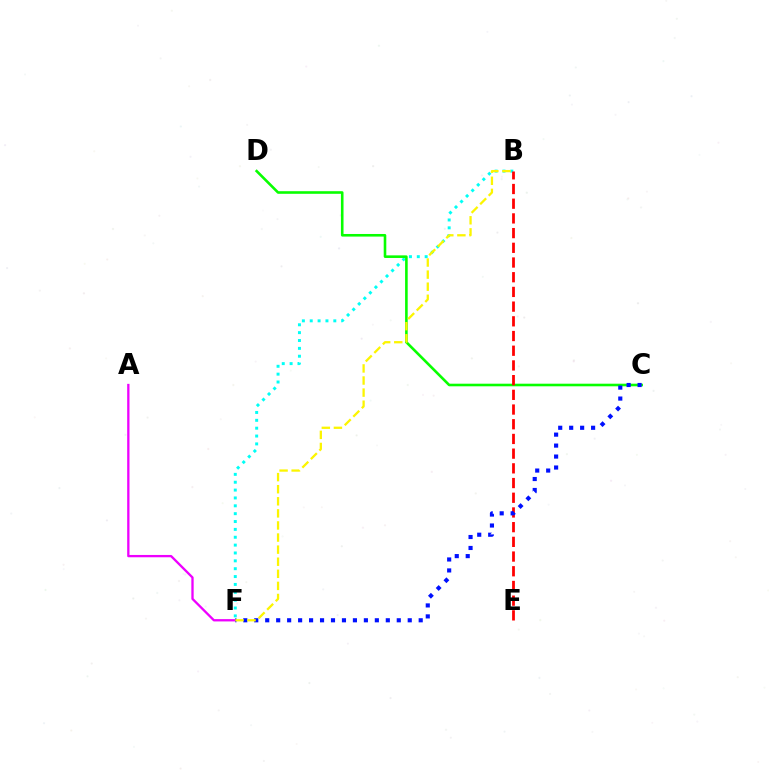{('B', 'F'): [{'color': '#00fff6', 'line_style': 'dotted', 'thickness': 2.14}, {'color': '#fcf500', 'line_style': 'dashed', 'thickness': 1.64}], ('A', 'F'): [{'color': '#ee00ff', 'line_style': 'solid', 'thickness': 1.66}], ('C', 'D'): [{'color': '#08ff00', 'line_style': 'solid', 'thickness': 1.87}], ('B', 'E'): [{'color': '#ff0000', 'line_style': 'dashed', 'thickness': 2.0}], ('C', 'F'): [{'color': '#0010ff', 'line_style': 'dotted', 'thickness': 2.98}]}